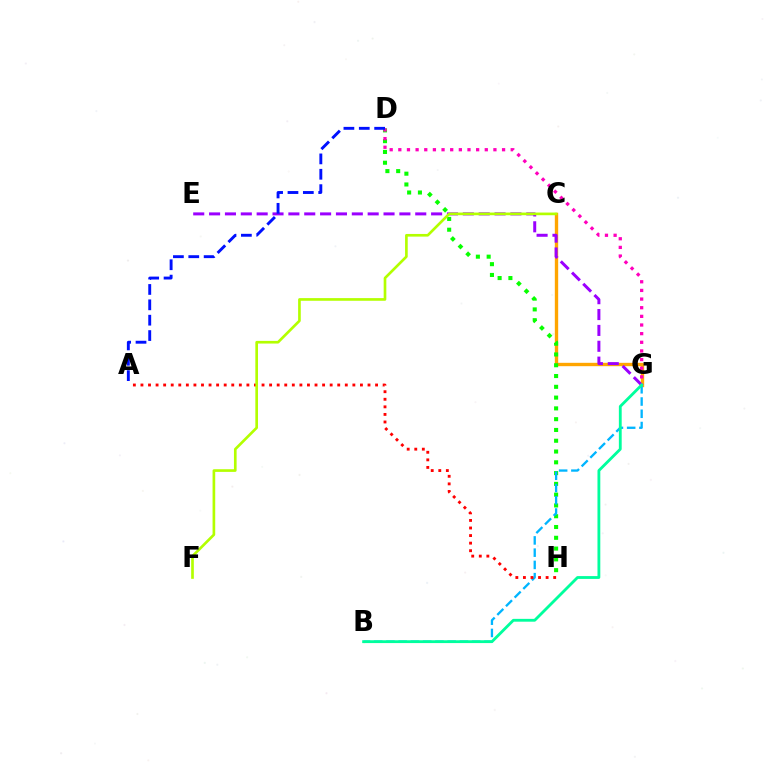{('C', 'G'): [{'color': '#ffa500', 'line_style': 'solid', 'thickness': 2.42}], ('D', 'H'): [{'color': '#08ff00', 'line_style': 'dotted', 'thickness': 2.93}], ('B', 'G'): [{'color': '#00b5ff', 'line_style': 'dashed', 'thickness': 1.66}, {'color': '#00ff9d', 'line_style': 'solid', 'thickness': 2.03}], ('E', 'G'): [{'color': '#9b00ff', 'line_style': 'dashed', 'thickness': 2.15}], ('D', 'G'): [{'color': '#ff00bd', 'line_style': 'dotted', 'thickness': 2.35}], ('A', 'H'): [{'color': '#ff0000', 'line_style': 'dotted', 'thickness': 2.06}], ('C', 'F'): [{'color': '#b3ff00', 'line_style': 'solid', 'thickness': 1.92}], ('A', 'D'): [{'color': '#0010ff', 'line_style': 'dashed', 'thickness': 2.09}]}